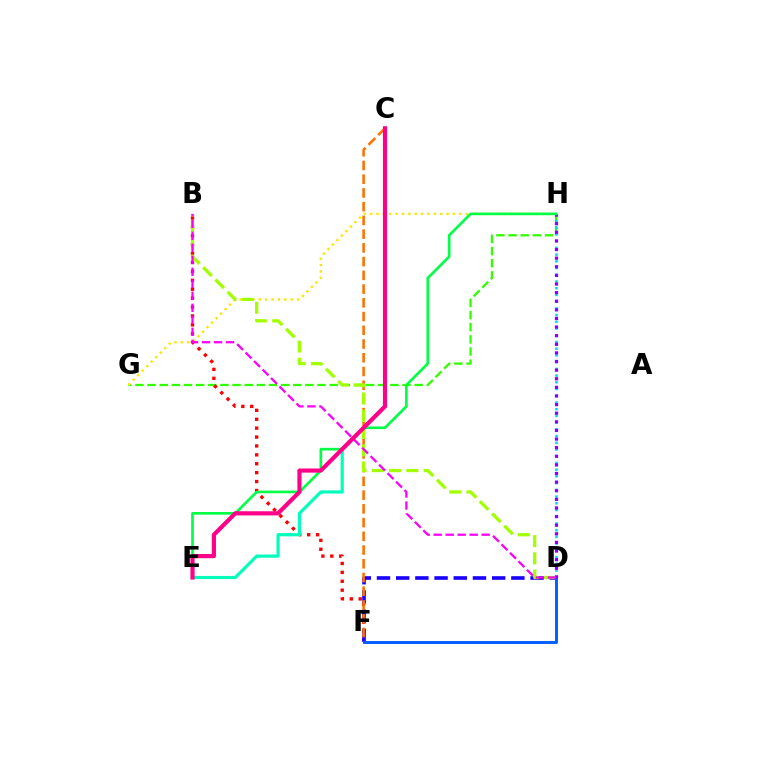{('G', 'H'): [{'color': '#31ff00', 'line_style': 'dashed', 'thickness': 1.65}, {'color': '#ffe600', 'line_style': 'dotted', 'thickness': 1.73}], ('B', 'F'): [{'color': '#ff0000', 'line_style': 'dotted', 'thickness': 2.42}], ('D', 'F'): [{'color': '#1900ff', 'line_style': 'dashed', 'thickness': 2.61}, {'color': '#005dff', 'line_style': 'solid', 'thickness': 2.08}], ('C', 'F'): [{'color': '#ff7000', 'line_style': 'dashed', 'thickness': 1.87}], ('D', 'H'): [{'color': '#00d3ff', 'line_style': 'dotted', 'thickness': 1.83}, {'color': '#8a00ff', 'line_style': 'dotted', 'thickness': 2.34}], ('B', 'D'): [{'color': '#a2ff00', 'line_style': 'dashed', 'thickness': 2.34}, {'color': '#fa00f9', 'line_style': 'dashed', 'thickness': 1.63}], ('E', 'H'): [{'color': '#00ff45', 'line_style': 'solid', 'thickness': 1.91}], ('C', 'E'): [{'color': '#00ffbb', 'line_style': 'solid', 'thickness': 2.28}, {'color': '#ff0088', 'line_style': 'solid', 'thickness': 3.0}]}